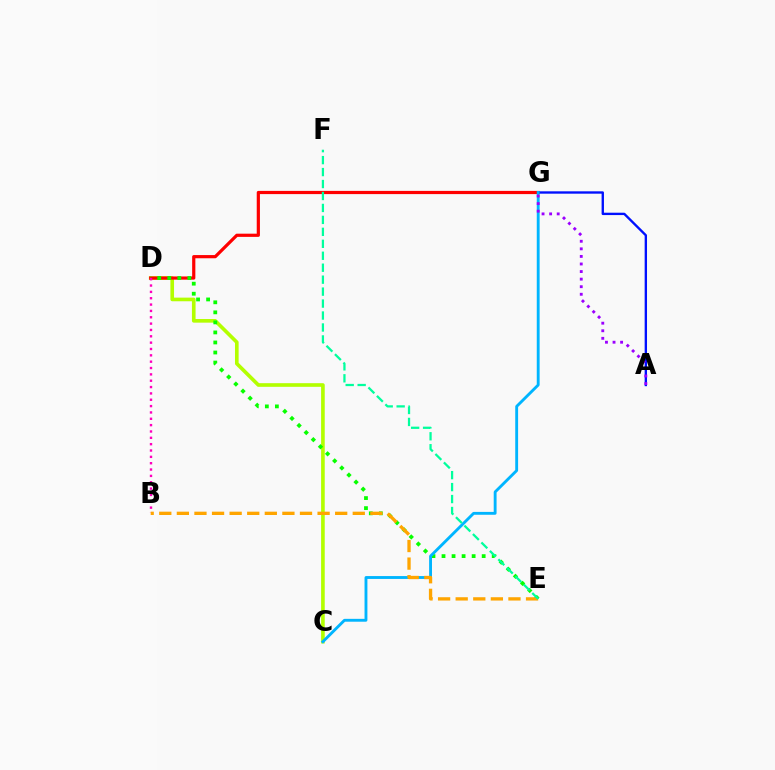{('C', 'D'): [{'color': '#b3ff00', 'line_style': 'solid', 'thickness': 2.62}], ('D', 'G'): [{'color': '#ff0000', 'line_style': 'solid', 'thickness': 2.3}], ('A', 'G'): [{'color': '#0010ff', 'line_style': 'solid', 'thickness': 1.7}, {'color': '#9b00ff', 'line_style': 'dotted', 'thickness': 2.06}], ('D', 'E'): [{'color': '#08ff00', 'line_style': 'dotted', 'thickness': 2.73}], ('C', 'G'): [{'color': '#00b5ff', 'line_style': 'solid', 'thickness': 2.06}], ('B', 'D'): [{'color': '#ff00bd', 'line_style': 'dotted', 'thickness': 1.72}], ('B', 'E'): [{'color': '#ffa500', 'line_style': 'dashed', 'thickness': 2.39}], ('E', 'F'): [{'color': '#00ff9d', 'line_style': 'dashed', 'thickness': 1.62}]}